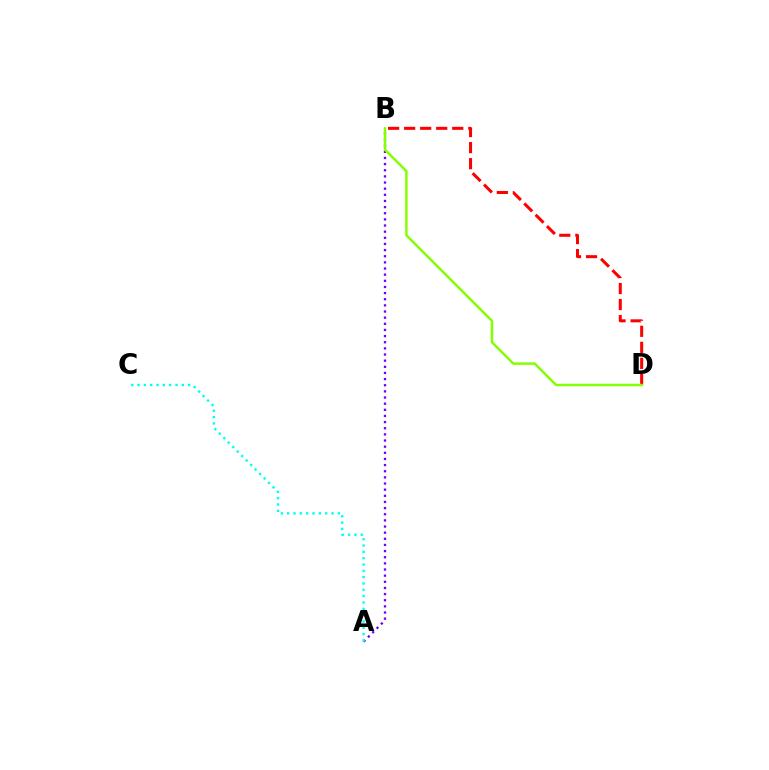{('B', 'D'): [{'color': '#ff0000', 'line_style': 'dashed', 'thickness': 2.18}, {'color': '#84ff00', 'line_style': 'solid', 'thickness': 1.79}], ('A', 'B'): [{'color': '#7200ff', 'line_style': 'dotted', 'thickness': 1.67}], ('A', 'C'): [{'color': '#00fff6', 'line_style': 'dotted', 'thickness': 1.72}]}